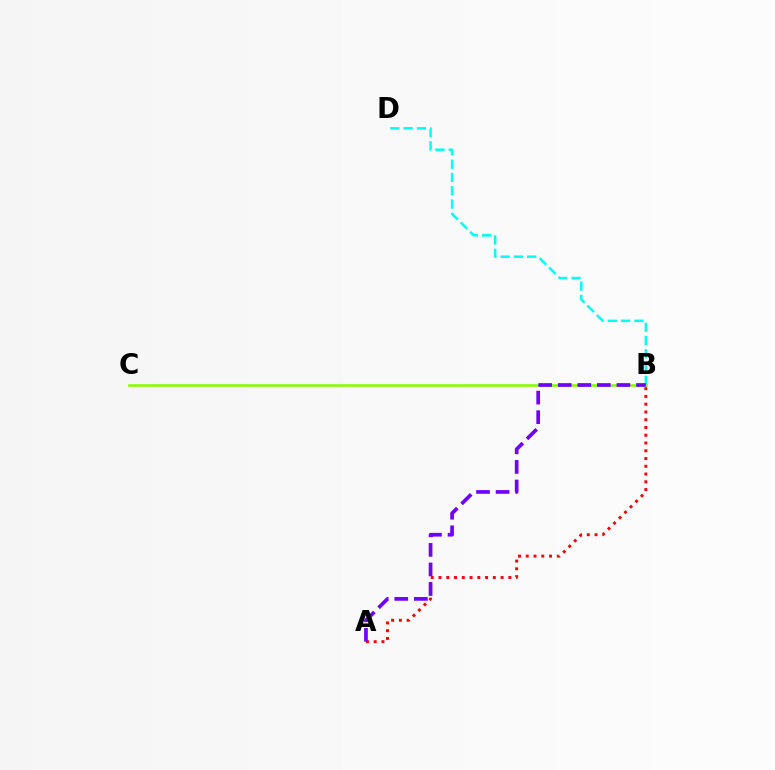{('B', 'D'): [{'color': '#00fff6', 'line_style': 'dashed', 'thickness': 1.81}], ('A', 'B'): [{'color': '#ff0000', 'line_style': 'dotted', 'thickness': 2.11}, {'color': '#7200ff', 'line_style': 'dashed', 'thickness': 2.66}], ('B', 'C'): [{'color': '#84ff00', 'line_style': 'solid', 'thickness': 1.86}]}